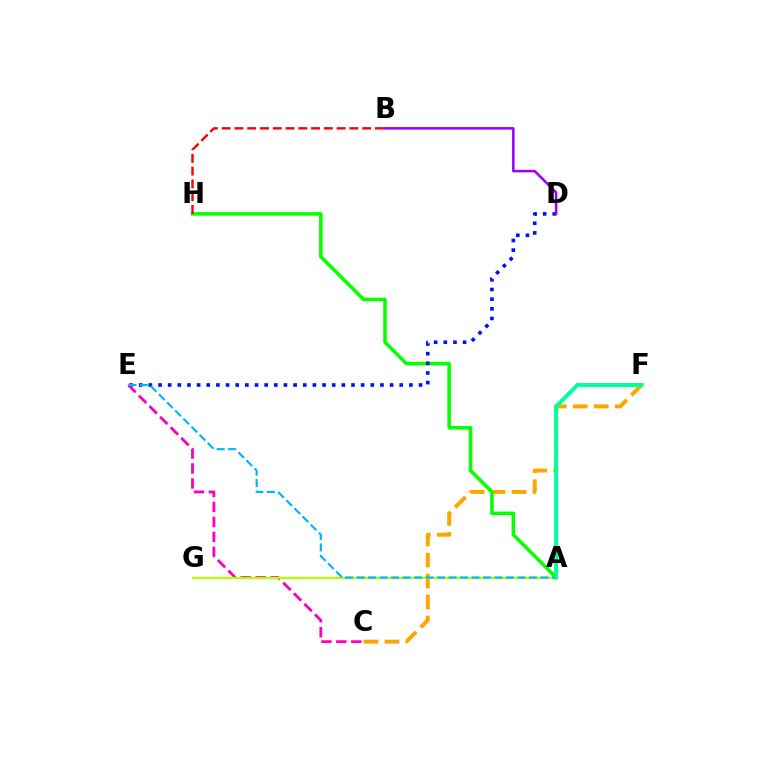{('C', 'F'): [{'color': '#ffa500', 'line_style': 'dashed', 'thickness': 2.85}], ('A', 'H'): [{'color': '#08ff00', 'line_style': 'solid', 'thickness': 2.55}], ('D', 'E'): [{'color': '#0010ff', 'line_style': 'dotted', 'thickness': 2.62}], ('C', 'E'): [{'color': '#ff00bd', 'line_style': 'dashed', 'thickness': 2.03}], ('B', 'D'): [{'color': '#9b00ff', 'line_style': 'solid', 'thickness': 1.83}], ('A', 'F'): [{'color': '#00ff9d', 'line_style': 'solid', 'thickness': 2.85}], ('B', 'H'): [{'color': '#ff0000', 'line_style': 'dashed', 'thickness': 1.74}], ('A', 'G'): [{'color': '#b3ff00', 'line_style': 'solid', 'thickness': 1.67}], ('A', 'E'): [{'color': '#00b5ff', 'line_style': 'dashed', 'thickness': 1.56}]}